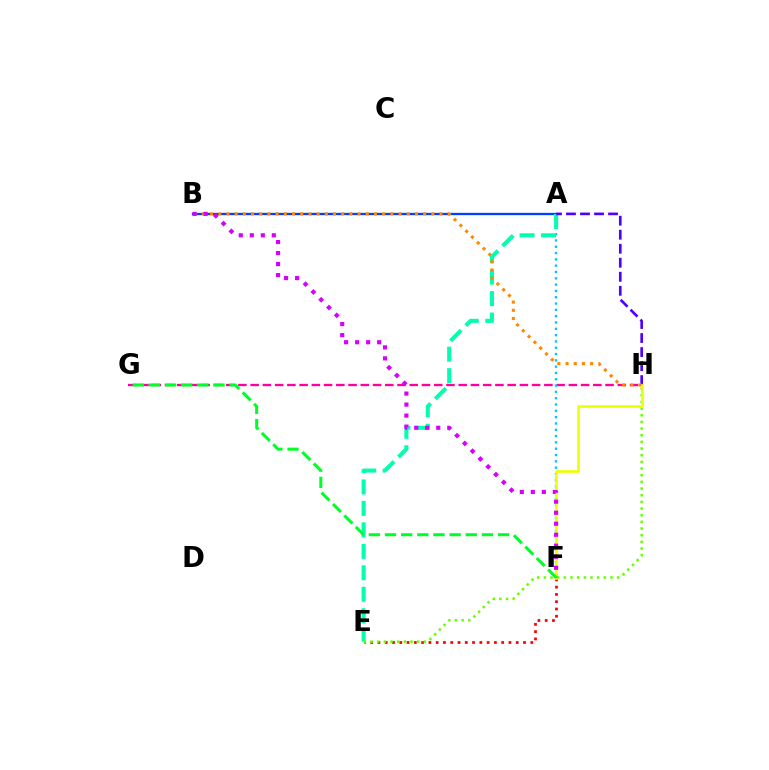{('E', 'F'): [{'color': '#ff0000', 'line_style': 'dotted', 'thickness': 1.98}], ('A', 'B'): [{'color': '#003fff', 'line_style': 'solid', 'thickness': 1.67}], ('G', 'H'): [{'color': '#ff00a0', 'line_style': 'dashed', 'thickness': 1.66}], ('A', 'F'): [{'color': '#00c7ff', 'line_style': 'dotted', 'thickness': 1.71}], ('A', 'E'): [{'color': '#00ffaf', 'line_style': 'dashed', 'thickness': 2.92}], ('E', 'H'): [{'color': '#66ff00', 'line_style': 'dotted', 'thickness': 1.81}], ('A', 'H'): [{'color': '#4f00ff', 'line_style': 'dashed', 'thickness': 1.91}], ('B', 'H'): [{'color': '#ff8800', 'line_style': 'dotted', 'thickness': 2.23}], ('F', 'H'): [{'color': '#eeff00', 'line_style': 'solid', 'thickness': 1.88}], ('B', 'F'): [{'color': '#d600ff', 'line_style': 'dotted', 'thickness': 2.99}], ('F', 'G'): [{'color': '#00ff27', 'line_style': 'dashed', 'thickness': 2.19}]}